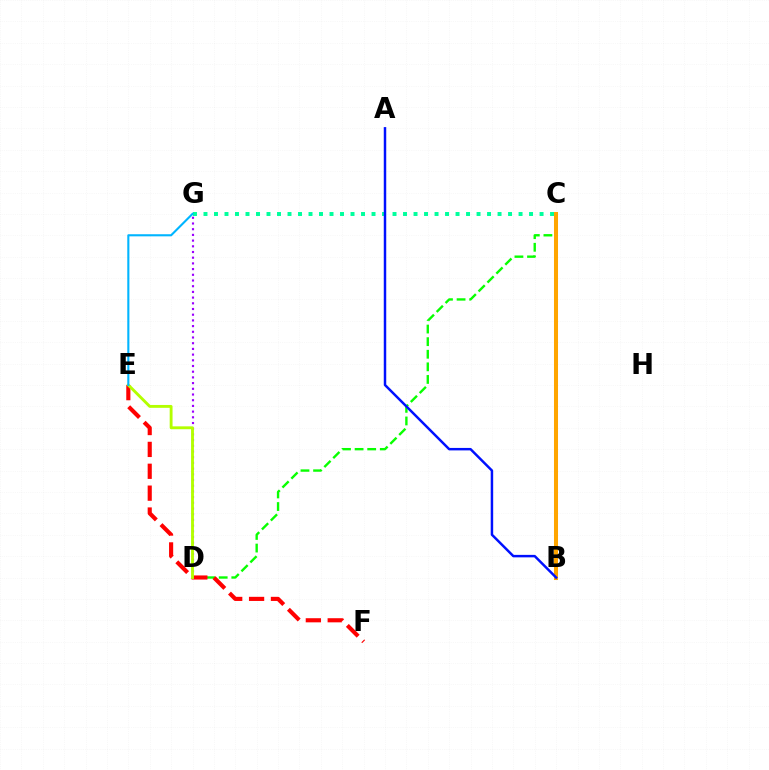{('D', 'G'): [{'color': '#9b00ff', 'line_style': 'dotted', 'thickness': 1.55}], ('B', 'C'): [{'color': '#ff00bd', 'line_style': 'solid', 'thickness': 2.7}, {'color': '#ffa500', 'line_style': 'solid', 'thickness': 2.9}], ('C', 'G'): [{'color': '#00ff9d', 'line_style': 'dotted', 'thickness': 2.85}], ('C', 'D'): [{'color': '#08ff00', 'line_style': 'dashed', 'thickness': 1.71}], ('E', 'F'): [{'color': '#ff0000', 'line_style': 'dashed', 'thickness': 2.97}], ('D', 'E'): [{'color': '#b3ff00', 'line_style': 'solid', 'thickness': 2.06}], ('E', 'G'): [{'color': '#00b5ff', 'line_style': 'solid', 'thickness': 1.52}], ('A', 'B'): [{'color': '#0010ff', 'line_style': 'solid', 'thickness': 1.78}]}